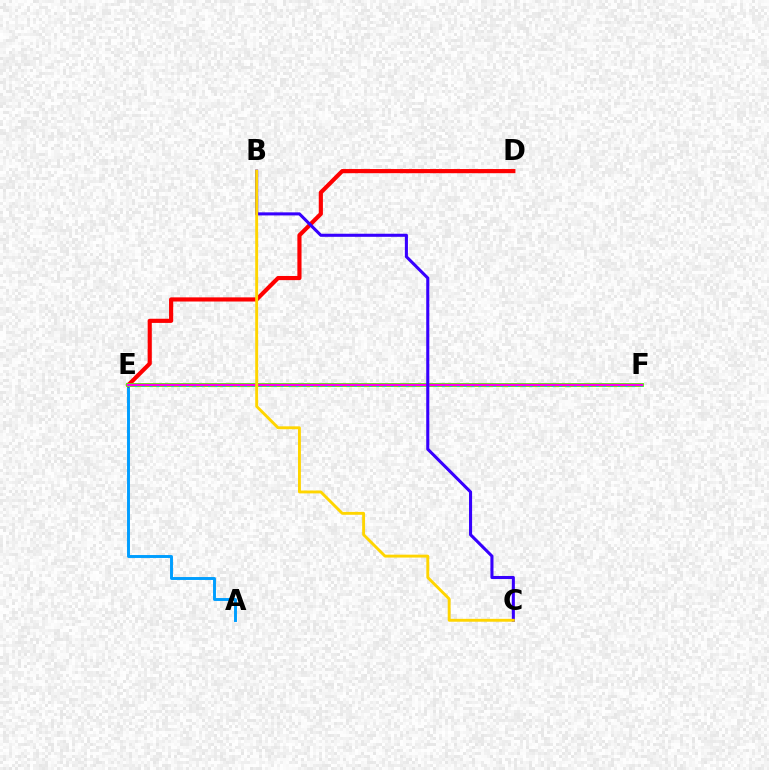{('A', 'E'): [{'color': '#009eff', 'line_style': 'solid', 'thickness': 2.11}], ('D', 'E'): [{'color': '#ff0000', 'line_style': 'solid', 'thickness': 2.99}], ('E', 'F'): [{'color': '#4fff00', 'line_style': 'solid', 'thickness': 2.78}, {'color': '#00ff86', 'line_style': 'dotted', 'thickness': 1.99}, {'color': '#ff00ed', 'line_style': 'solid', 'thickness': 1.66}], ('B', 'C'): [{'color': '#3700ff', 'line_style': 'solid', 'thickness': 2.21}, {'color': '#ffd500', 'line_style': 'solid', 'thickness': 2.08}]}